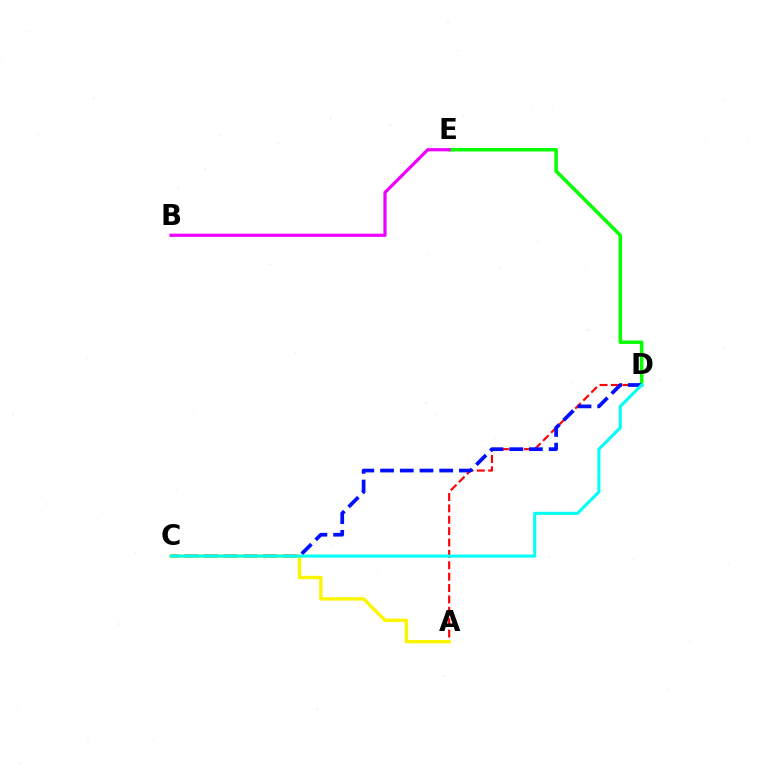{('D', 'E'): [{'color': '#08ff00', 'line_style': 'solid', 'thickness': 2.52}], ('B', 'E'): [{'color': '#ee00ff', 'line_style': 'solid', 'thickness': 2.31}], ('A', 'D'): [{'color': '#ff0000', 'line_style': 'dashed', 'thickness': 1.55}], ('C', 'D'): [{'color': '#0010ff', 'line_style': 'dashed', 'thickness': 2.68}, {'color': '#00fff6', 'line_style': 'solid', 'thickness': 2.19}], ('A', 'C'): [{'color': '#fcf500', 'line_style': 'solid', 'thickness': 2.45}]}